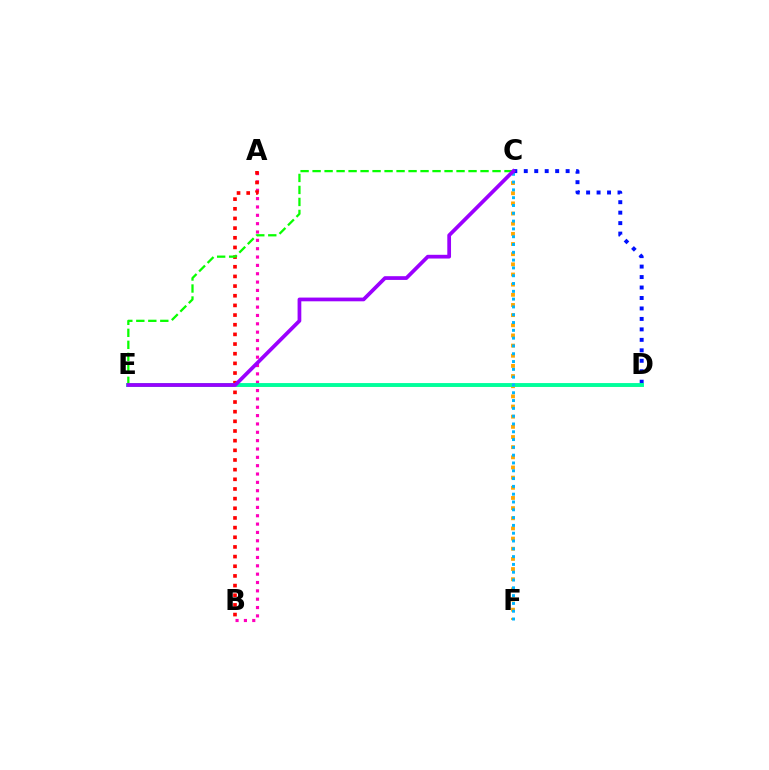{('D', 'E'): [{'color': '#b3ff00', 'line_style': 'solid', 'thickness': 1.8}, {'color': '#00ff9d', 'line_style': 'solid', 'thickness': 2.78}], ('A', 'B'): [{'color': '#ff00bd', 'line_style': 'dotted', 'thickness': 2.27}, {'color': '#ff0000', 'line_style': 'dotted', 'thickness': 2.62}], ('C', 'F'): [{'color': '#ffa500', 'line_style': 'dotted', 'thickness': 2.76}, {'color': '#00b5ff', 'line_style': 'dotted', 'thickness': 2.12}], ('C', 'D'): [{'color': '#0010ff', 'line_style': 'dotted', 'thickness': 2.84}], ('C', 'E'): [{'color': '#08ff00', 'line_style': 'dashed', 'thickness': 1.63}, {'color': '#9b00ff', 'line_style': 'solid', 'thickness': 2.69}]}